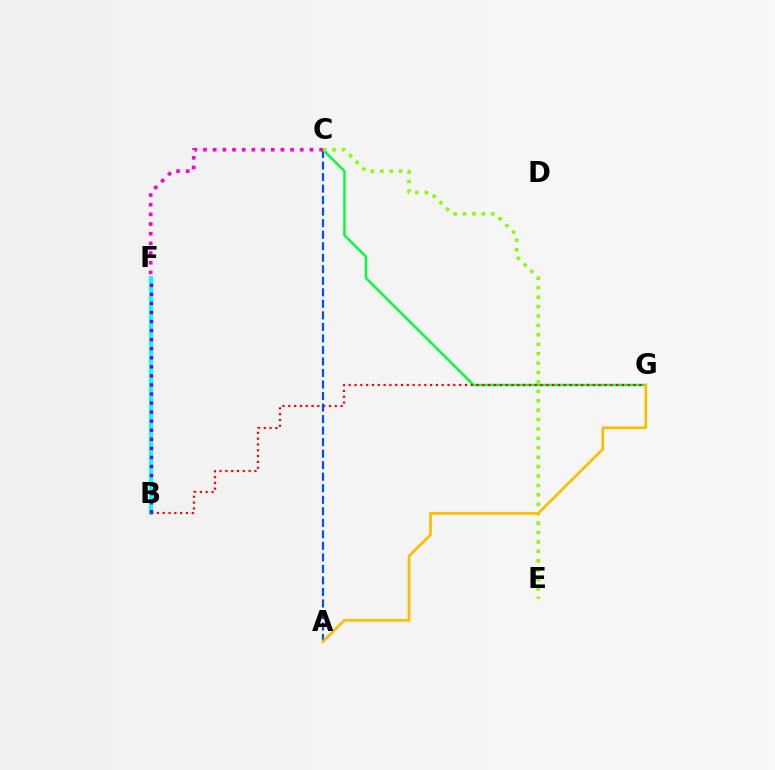{('C', 'G'): [{'color': '#00ff39', 'line_style': 'solid', 'thickness': 1.77}], ('B', 'F'): [{'color': '#00fff6', 'line_style': 'solid', 'thickness': 2.84}, {'color': '#7200ff', 'line_style': 'dotted', 'thickness': 2.46}], ('B', 'G'): [{'color': '#ff0000', 'line_style': 'dotted', 'thickness': 1.58}], ('A', 'C'): [{'color': '#004bff', 'line_style': 'dashed', 'thickness': 1.57}], ('C', 'E'): [{'color': '#84ff00', 'line_style': 'dotted', 'thickness': 2.56}], ('A', 'G'): [{'color': '#ffbd00', 'line_style': 'solid', 'thickness': 1.96}], ('C', 'F'): [{'color': '#ff00cf', 'line_style': 'dotted', 'thickness': 2.63}]}